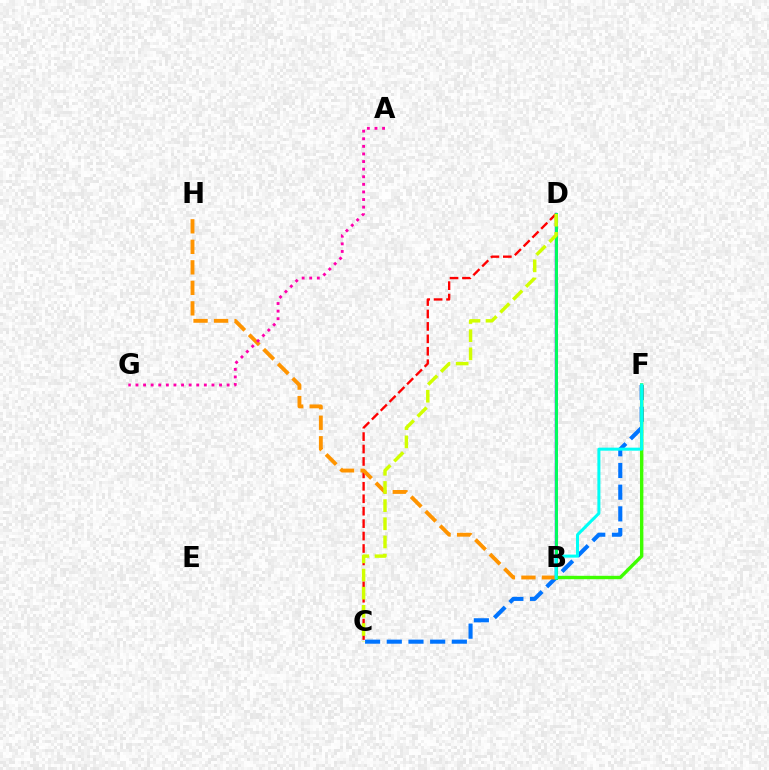{('B', 'D'): [{'color': '#2500ff', 'line_style': 'solid', 'thickness': 1.72}, {'color': '#b900ff', 'line_style': 'solid', 'thickness': 1.82}, {'color': '#00ff5c', 'line_style': 'solid', 'thickness': 2.1}], ('C', 'F'): [{'color': '#0074ff', 'line_style': 'dashed', 'thickness': 2.95}], ('B', 'F'): [{'color': '#3dff00', 'line_style': 'solid', 'thickness': 2.44}, {'color': '#00fff6', 'line_style': 'solid', 'thickness': 2.18}], ('C', 'D'): [{'color': '#ff0000', 'line_style': 'dashed', 'thickness': 1.69}, {'color': '#d1ff00', 'line_style': 'dashed', 'thickness': 2.47}], ('B', 'H'): [{'color': '#ff9400', 'line_style': 'dashed', 'thickness': 2.79}], ('A', 'G'): [{'color': '#ff00ac', 'line_style': 'dotted', 'thickness': 2.06}]}